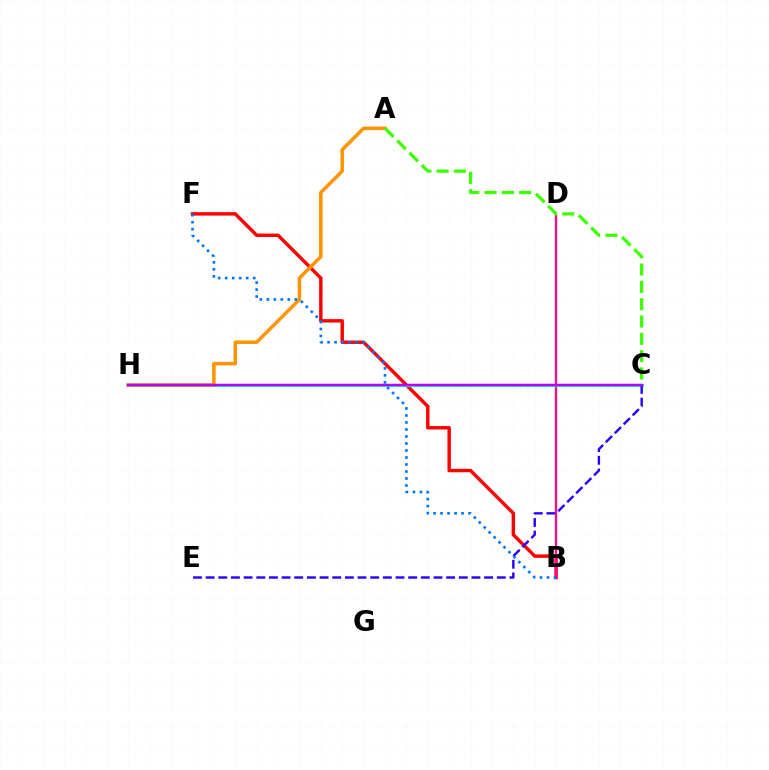{('B', 'D'): [{'color': '#d1ff00', 'line_style': 'solid', 'thickness': 1.73}, {'color': '#ff00ac', 'line_style': 'solid', 'thickness': 1.63}], ('B', 'F'): [{'color': '#ff0000', 'line_style': 'solid', 'thickness': 2.46}, {'color': '#0074ff', 'line_style': 'dotted', 'thickness': 1.9}], ('C', 'H'): [{'color': '#00fff6', 'line_style': 'solid', 'thickness': 2.22}, {'color': '#00ff5c', 'line_style': 'dotted', 'thickness': 1.97}, {'color': '#b900ff', 'line_style': 'solid', 'thickness': 1.79}], ('A', 'H'): [{'color': '#ff9400', 'line_style': 'solid', 'thickness': 2.53}], ('A', 'C'): [{'color': '#3dff00', 'line_style': 'dashed', 'thickness': 2.35}], ('C', 'E'): [{'color': '#2500ff', 'line_style': 'dashed', 'thickness': 1.72}]}